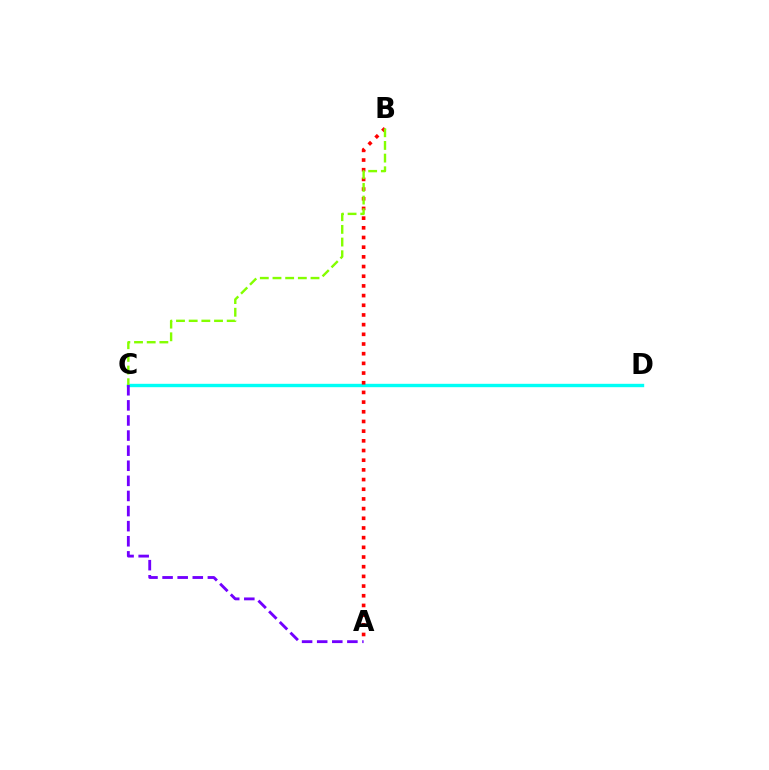{('C', 'D'): [{'color': '#00fff6', 'line_style': 'solid', 'thickness': 2.43}], ('A', 'B'): [{'color': '#ff0000', 'line_style': 'dotted', 'thickness': 2.63}], ('B', 'C'): [{'color': '#84ff00', 'line_style': 'dashed', 'thickness': 1.72}], ('A', 'C'): [{'color': '#7200ff', 'line_style': 'dashed', 'thickness': 2.05}]}